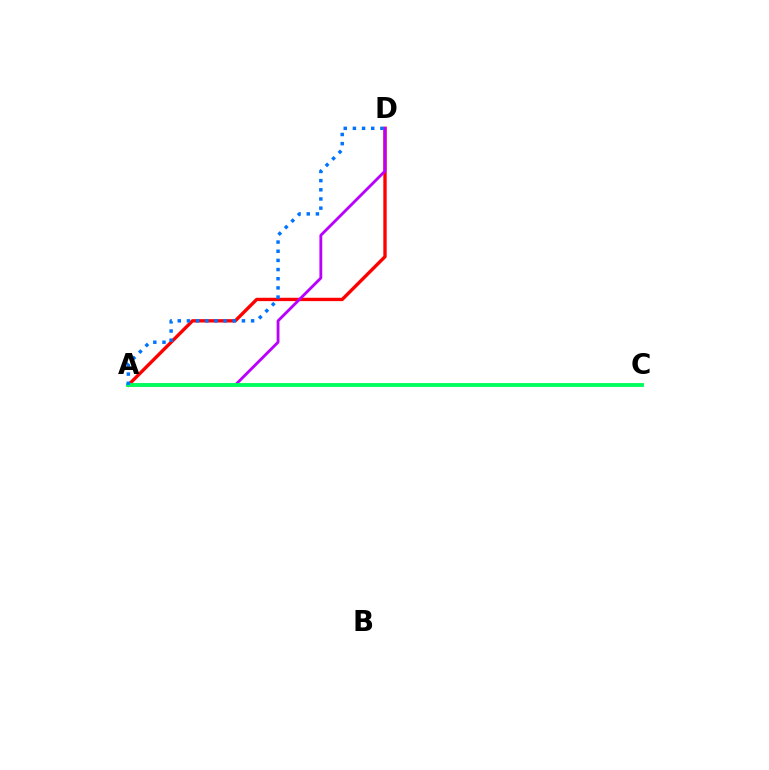{('A', 'D'): [{'color': '#ff0000', 'line_style': 'solid', 'thickness': 2.42}, {'color': '#b900ff', 'line_style': 'solid', 'thickness': 2.03}, {'color': '#0074ff', 'line_style': 'dotted', 'thickness': 2.49}], ('A', 'C'): [{'color': '#d1ff00', 'line_style': 'dashed', 'thickness': 1.79}, {'color': '#00ff5c', 'line_style': 'solid', 'thickness': 2.78}]}